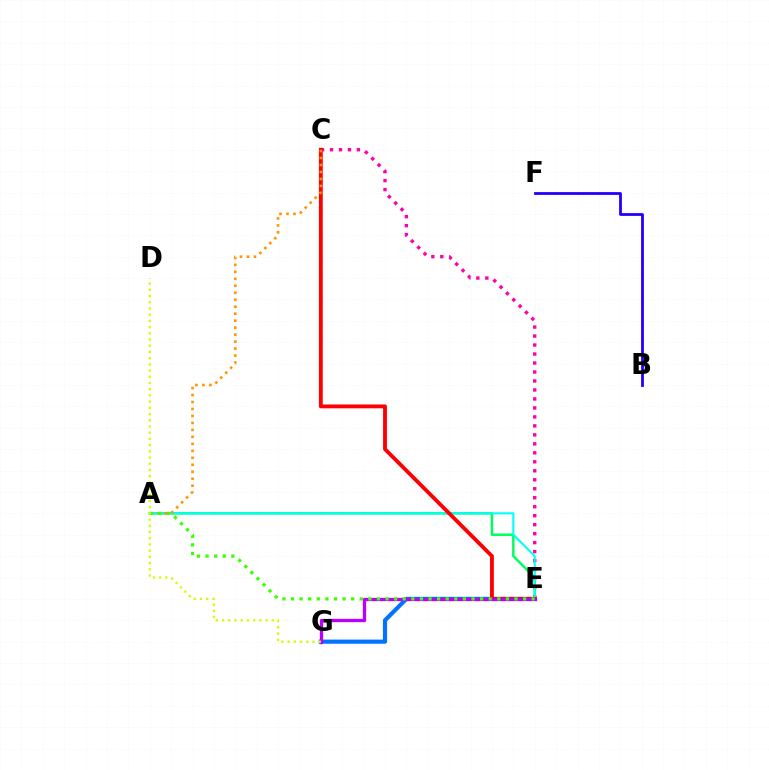{('B', 'F'): [{'color': '#2500ff', 'line_style': 'solid', 'thickness': 2.02}], ('E', 'G'): [{'color': '#0074ff', 'line_style': 'solid', 'thickness': 2.98}, {'color': '#b900ff', 'line_style': 'solid', 'thickness': 2.39}], ('C', 'E'): [{'color': '#ff00ac', 'line_style': 'dotted', 'thickness': 2.44}, {'color': '#ff0000', 'line_style': 'solid', 'thickness': 2.77}], ('A', 'E'): [{'color': '#00ff5c', 'line_style': 'solid', 'thickness': 1.78}, {'color': '#00fff6', 'line_style': 'solid', 'thickness': 1.5}, {'color': '#3dff00', 'line_style': 'dotted', 'thickness': 2.34}], ('A', 'C'): [{'color': '#ff9400', 'line_style': 'dotted', 'thickness': 1.89}], ('D', 'G'): [{'color': '#d1ff00', 'line_style': 'dotted', 'thickness': 1.69}]}